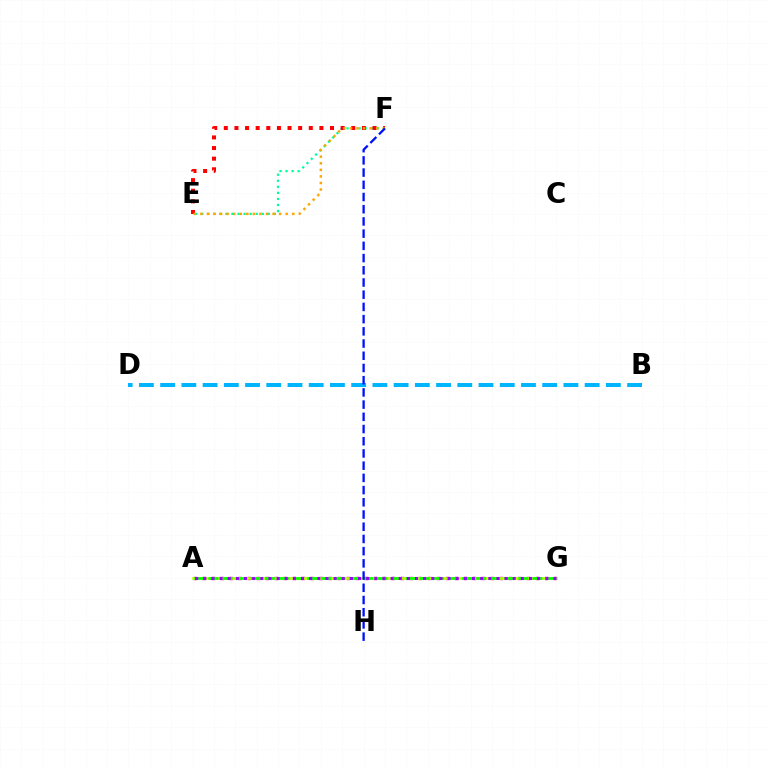{('E', 'F'): [{'color': '#00ff9d', 'line_style': 'dotted', 'thickness': 1.64}, {'color': '#ff0000', 'line_style': 'dotted', 'thickness': 2.89}, {'color': '#ffa500', 'line_style': 'dotted', 'thickness': 1.78}], ('A', 'G'): [{'color': '#ff00bd', 'line_style': 'dotted', 'thickness': 2.45}, {'color': '#b3ff00', 'line_style': 'solid', 'thickness': 1.93}, {'color': '#08ff00', 'line_style': 'dashed', 'thickness': 1.91}, {'color': '#9b00ff', 'line_style': 'dotted', 'thickness': 2.21}], ('B', 'D'): [{'color': '#00b5ff', 'line_style': 'dashed', 'thickness': 2.88}], ('F', 'H'): [{'color': '#0010ff', 'line_style': 'dashed', 'thickness': 1.66}]}